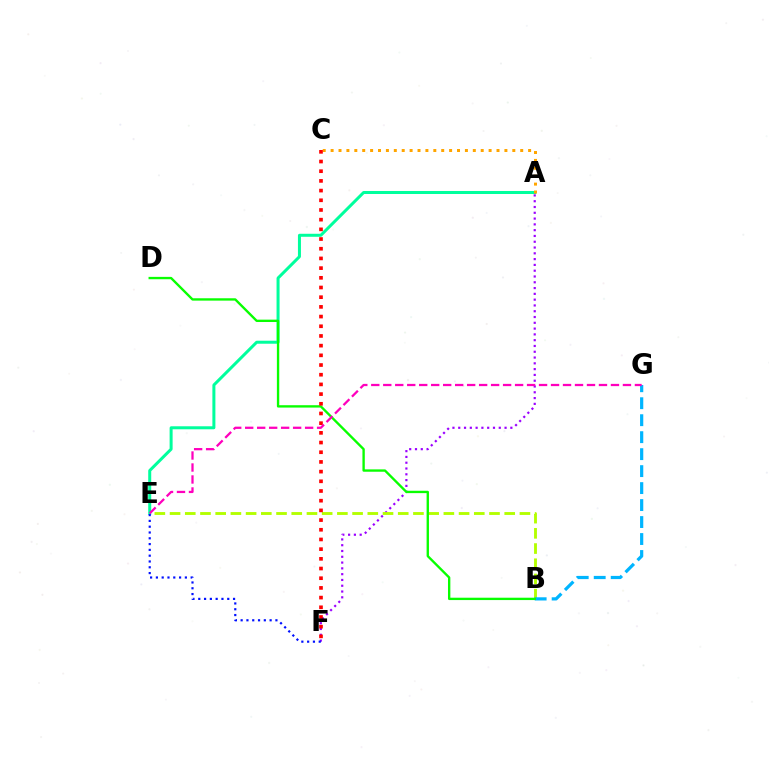{('A', 'F'): [{'color': '#9b00ff', 'line_style': 'dotted', 'thickness': 1.57}], ('A', 'E'): [{'color': '#00ff9d', 'line_style': 'solid', 'thickness': 2.16}], ('A', 'C'): [{'color': '#ffa500', 'line_style': 'dotted', 'thickness': 2.15}], ('B', 'E'): [{'color': '#b3ff00', 'line_style': 'dashed', 'thickness': 2.07}], ('B', 'G'): [{'color': '#00b5ff', 'line_style': 'dashed', 'thickness': 2.31}], ('E', 'F'): [{'color': '#0010ff', 'line_style': 'dotted', 'thickness': 1.58}], ('B', 'D'): [{'color': '#08ff00', 'line_style': 'solid', 'thickness': 1.7}], ('C', 'F'): [{'color': '#ff0000', 'line_style': 'dotted', 'thickness': 2.63}], ('E', 'G'): [{'color': '#ff00bd', 'line_style': 'dashed', 'thickness': 1.63}]}